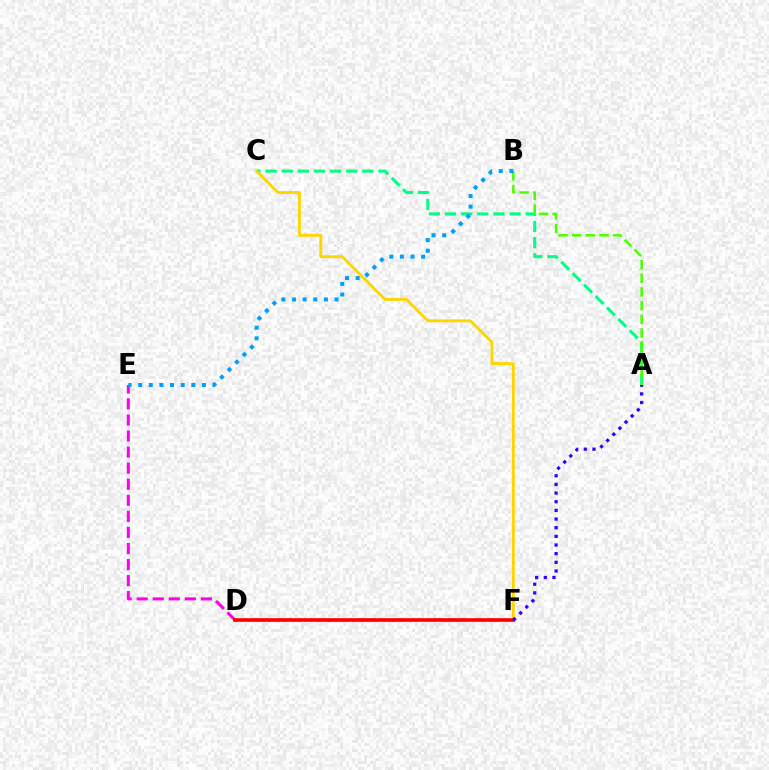{('A', 'C'): [{'color': '#00ff86', 'line_style': 'dashed', 'thickness': 2.19}], ('D', 'E'): [{'color': '#ff00ed', 'line_style': 'dashed', 'thickness': 2.18}], ('C', 'F'): [{'color': '#ffd500', 'line_style': 'solid', 'thickness': 2.05}], ('D', 'F'): [{'color': '#ff0000', 'line_style': 'solid', 'thickness': 2.65}], ('A', 'B'): [{'color': '#4fff00', 'line_style': 'dashed', 'thickness': 1.85}], ('A', 'F'): [{'color': '#3700ff', 'line_style': 'dotted', 'thickness': 2.35}], ('B', 'E'): [{'color': '#009eff', 'line_style': 'dotted', 'thickness': 2.89}]}